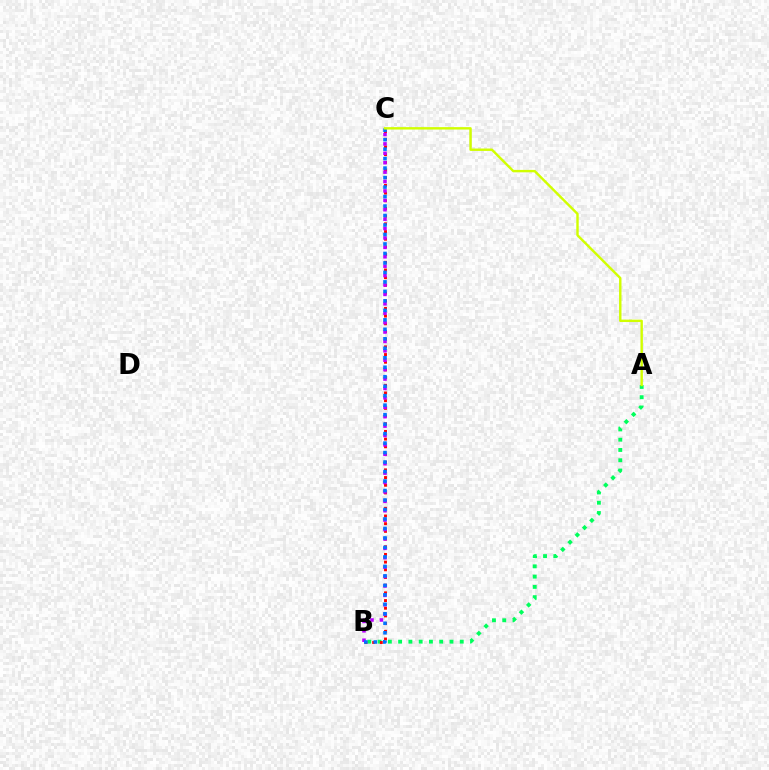{('A', 'B'): [{'color': '#00ff5c', 'line_style': 'dotted', 'thickness': 2.79}], ('B', 'C'): [{'color': '#ff0000', 'line_style': 'dotted', 'thickness': 2.09}, {'color': '#b900ff', 'line_style': 'dotted', 'thickness': 2.56}, {'color': '#0074ff', 'line_style': 'dotted', 'thickness': 2.58}], ('A', 'C'): [{'color': '#d1ff00', 'line_style': 'solid', 'thickness': 1.74}]}